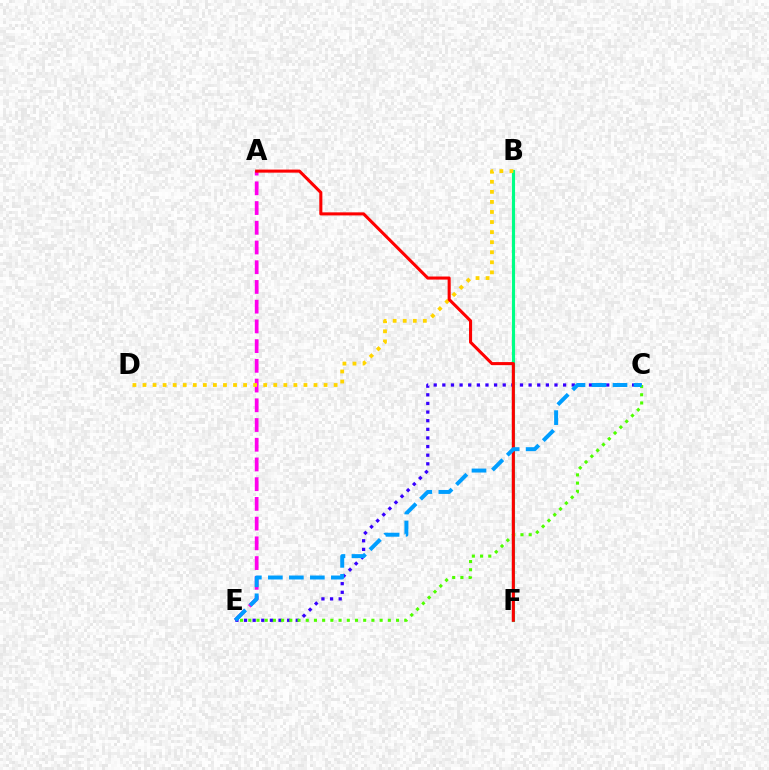{('A', 'E'): [{'color': '#ff00ed', 'line_style': 'dashed', 'thickness': 2.68}], ('C', 'E'): [{'color': '#3700ff', 'line_style': 'dotted', 'thickness': 2.34}, {'color': '#4fff00', 'line_style': 'dotted', 'thickness': 2.23}, {'color': '#009eff', 'line_style': 'dashed', 'thickness': 2.85}], ('B', 'F'): [{'color': '#00ff86', 'line_style': 'solid', 'thickness': 2.25}], ('B', 'D'): [{'color': '#ffd500', 'line_style': 'dotted', 'thickness': 2.73}], ('A', 'F'): [{'color': '#ff0000', 'line_style': 'solid', 'thickness': 2.21}]}